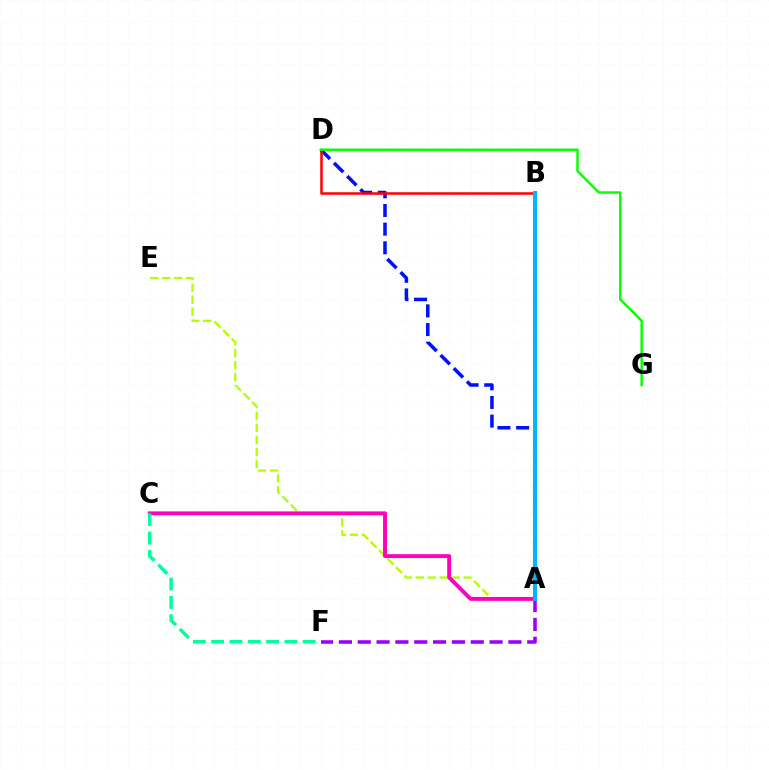{('A', 'D'): [{'color': '#0010ff', 'line_style': 'dashed', 'thickness': 2.54}], ('B', 'D'): [{'color': '#ff0000', 'line_style': 'solid', 'thickness': 1.81}], ('A', 'E'): [{'color': '#b3ff00', 'line_style': 'dashed', 'thickness': 1.62}], ('A', 'C'): [{'color': '#ff00bd', 'line_style': 'solid', 'thickness': 2.8}], ('A', 'F'): [{'color': '#9b00ff', 'line_style': 'dashed', 'thickness': 2.56}], ('A', 'B'): [{'color': '#ffa500', 'line_style': 'dashed', 'thickness': 1.81}, {'color': '#00b5ff', 'line_style': 'solid', 'thickness': 2.89}], ('D', 'G'): [{'color': '#08ff00', 'line_style': 'solid', 'thickness': 1.75}], ('C', 'F'): [{'color': '#00ff9d', 'line_style': 'dashed', 'thickness': 2.49}]}